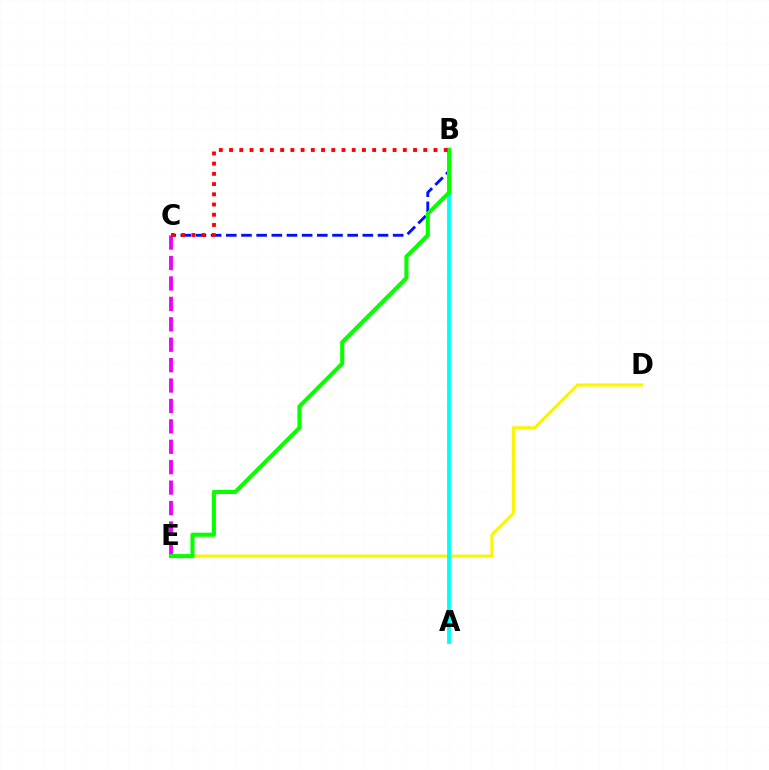{('B', 'C'): [{'color': '#0010ff', 'line_style': 'dashed', 'thickness': 2.06}, {'color': '#ff0000', 'line_style': 'dotted', 'thickness': 2.78}], ('D', 'E'): [{'color': '#fcf500', 'line_style': 'solid', 'thickness': 2.24}], ('A', 'B'): [{'color': '#00fff6', 'line_style': 'solid', 'thickness': 2.76}], ('C', 'E'): [{'color': '#ee00ff', 'line_style': 'dashed', 'thickness': 2.77}], ('B', 'E'): [{'color': '#08ff00', 'line_style': 'solid', 'thickness': 2.94}]}